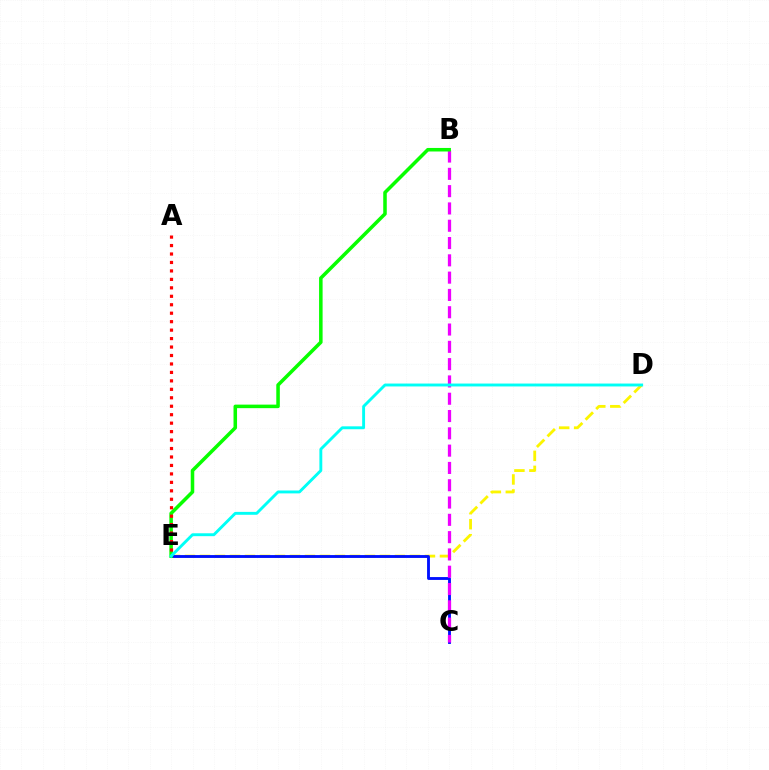{('D', 'E'): [{'color': '#fcf500', 'line_style': 'dashed', 'thickness': 2.04}, {'color': '#00fff6', 'line_style': 'solid', 'thickness': 2.08}], ('C', 'E'): [{'color': '#0010ff', 'line_style': 'solid', 'thickness': 2.05}], ('B', 'C'): [{'color': '#ee00ff', 'line_style': 'dashed', 'thickness': 2.35}], ('B', 'E'): [{'color': '#08ff00', 'line_style': 'solid', 'thickness': 2.55}], ('A', 'E'): [{'color': '#ff0000', 'line_style': 'dotted', 'thickness': 2.3}]}